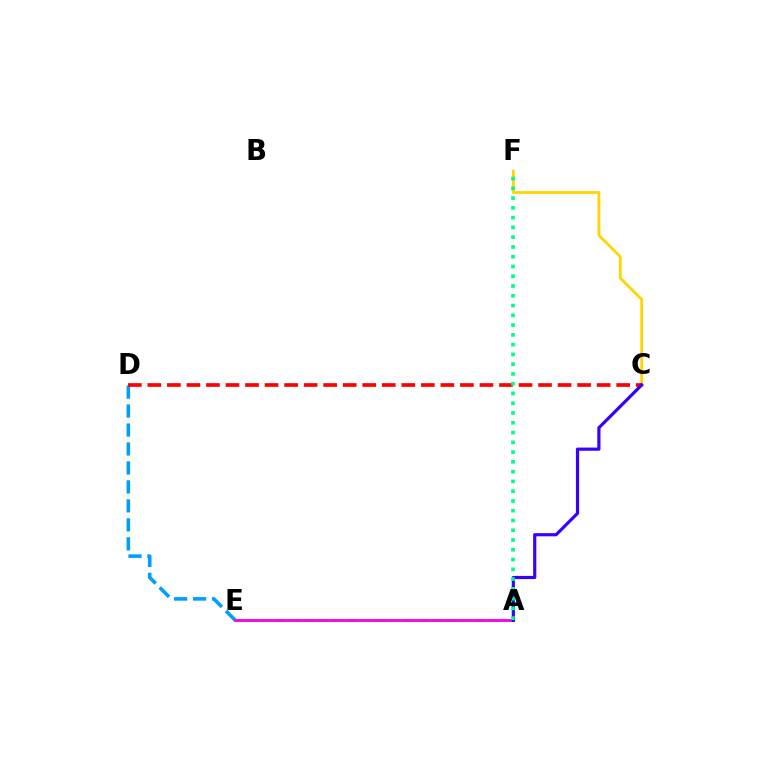{('D', 'E'): [{'color': '#009eff', 'line_style': 'dashed', 'thickness': 2.58}], ('A', 'E'): [{'color': '#4fff00', 'line_style': 'dashed', 'thickness': 1.94}, {'color': '#ff00ed', 'line_style': 'solid', 'thickness': 2.05}], ('C', 'F'): [{'color': '#ffd500', 'line_style': 'solid', 'thickness': 2.02}], ('C', 'D'): [{'color': '#ff0000', 'line_style': 'dashed', 'thickness': 2.65}], ('A', 'C'): [{'color': '#3700ff', 'line_style': 'solid', 'thickness': 2.29}], ('A', 'F'): [{'color': '#00ff86', 'line_style': 'dotted', 'thickness': 2.65}]}